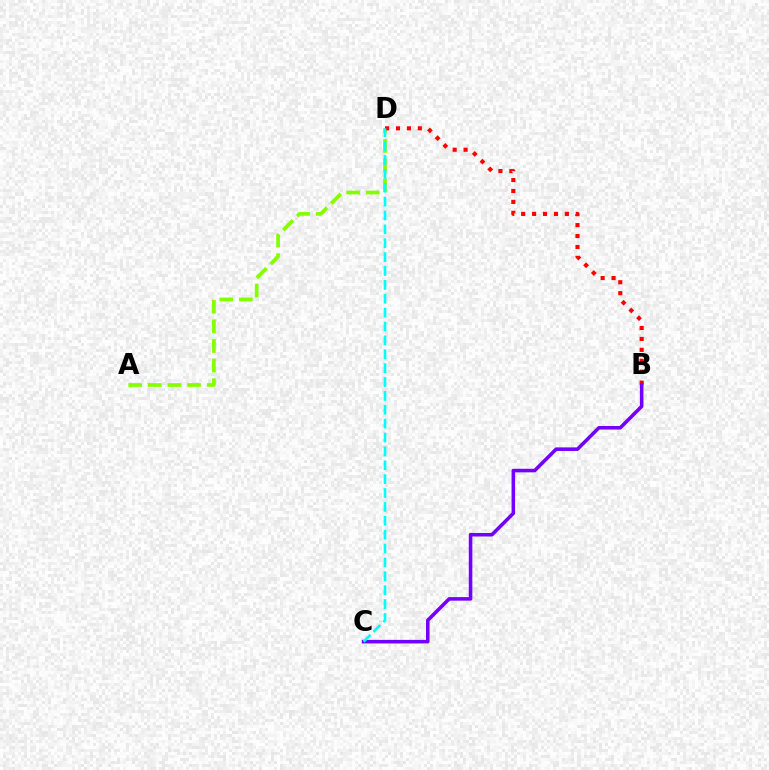{('A', 'D'): [{'color': '#84ff00', 'line_style': 'dashed', 'thickness': 2.67}], ('B', 'D'): [{'color': '#ff0000', 'line_style': 'dotted', 'thickness': 2.97}], ('B', 'C'): [{'color': '#7200ff', 'line_style': 'solid', 'thickness': 2.56}], ('C', 'D'): [{'color': '#00fff6', 'line_style': 'dashed', 'thickness': 1.89}]}